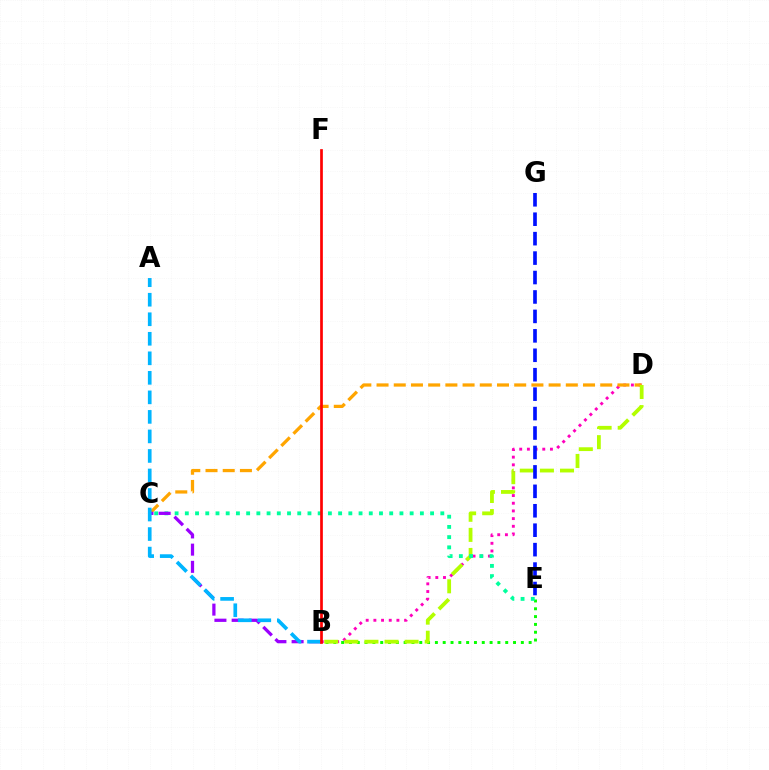{('B', 'D'): [{'color': '#ff00bd', 'line_style': 'dotted', 'thickness': 2.09}, {'color': '#b3ff00', 'line_style': 'dashed', 'thickness': 2.73}], ('C', 'D'): [{'color': '#ffa500', 'line_style': 'dashed', 'thickness': 2.34}], ('B', 'E'): [{'color': '#08ff00', 'line_style': 'dotted', 'thickness': 2.12}], ('C', 'E'): [{'color': '#00ff9d', 'line_style': 'dotted', 'thickness': 2.78}], ('B', 'C'): [{'color': '#9b00ff', 'line_style': 'dashed', 'thickness': 2.34}], ('A', 'B'): [{'color': '#00b5ff', 'line_style': 'dashed', 'thickness': 2.65}], ('E', 'G'): [{'color': '#0010ff', 'line_style': 'dashed', 'thickness': 2.64}], ('B', 'F'): [{'color': '#ff0000', 'line_style': 'solid', 'thickness': 1.95}]}